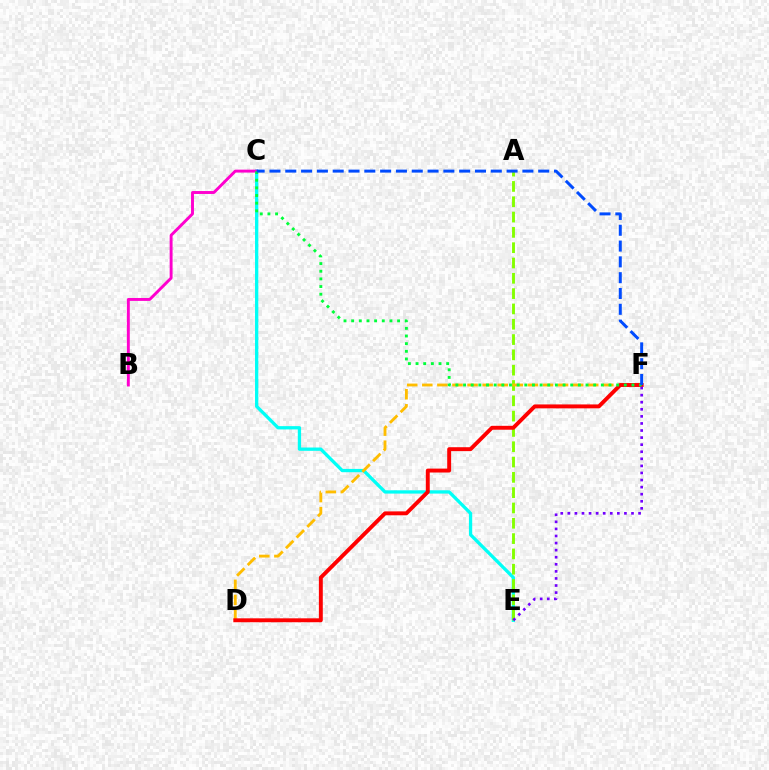{('C', 'E'): [{'color': '#00fff6', 'line_style': 'solid', 'thickness': 2.37}], ('A', 'E'): [{'color': '#84ff00', 'line_style': 'dashed', 'thickness': 2.08}], ('D', 'F'): [{'color': '#ffbd00', 'line_style': 'dashed', 'thickness': 2.05}, {'color': '#ff0000', 'line_style': 'solid', 'thickness': 2.82}], ('B', 'C'): [{'color': '#ff00cf', 'line_style': 'solid', 'thickness': 2.1}], ('C', 'F'): [{'color': '#00ff39', 'line_style': 'dotted', 'thickness': 2.08}, {'color': '#004bff', 'line_style': 'dashed', 'thickness': 2.15}], ('E', 'F'): [{'color': '#7200ff', 'line_style': 'dotted', 'thickness': 1.92}]}